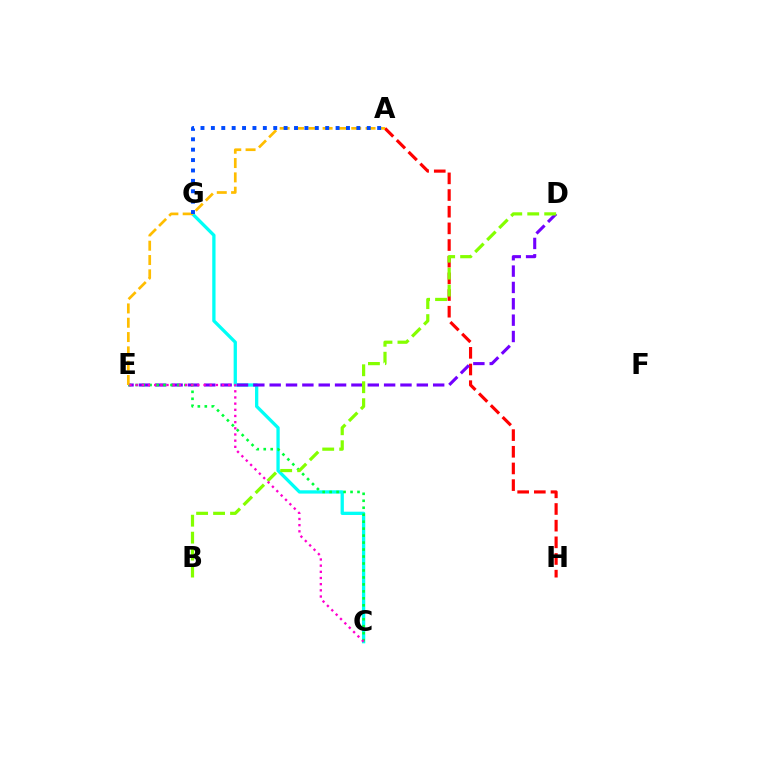{('A', 'H'): [{'color': '#ff0000', 'line_style': 'dashed', 'thickness': 2.26}], ('C', 'G'): [{'color': '#00fff6', 'line_style': 'solid', 'thickness': 2.37}], ('D', 'E'): [{'color': '#7200ff', 'line_style': 'dashed', 'thickness': 2.22}], ('C', 'E'): [{'color': '#00ff39', 'line_style': 'dotted', 'thickness': 1.89}, {'color': '#ff00cf', 'line_style': 'dotted', 'thickness': 1.68}], ('B', 'D'): [{'color': '#84ff00', 'line_style': 'dashed', 'thickness': 2.3}], ('A', 'E'): [{'color': '#ffbd00', 'line_style': 'dashed', 'thickness': 1.94}], ('A', 'G'): [{'color': '#004bff', 'line_style': 'dotted', 'thickness': 2.82}]}